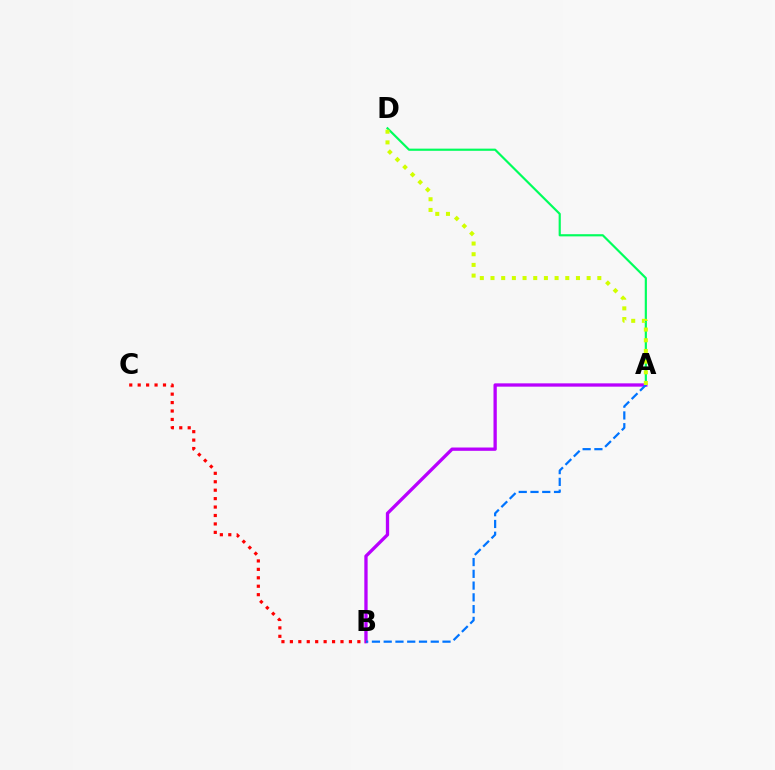{('A', 'D'): [{'color': '#00ff5c', 'line_style': 'solid', 'thickness': 1.57}, {'color': '#d1ff00', 'line_style': 'dotted', 'thickness': 2.9}], ('A', 'B'): [{'color': '#b900ff', 'line_style': 'solid', 'thickness': 2.38}, {'color': '#0074ff', 'line_style': 'dashed', 'thickness': 1.6}], ('B', 'C'): [{'color': '#ff0000', 'line_style': 'dotted', 'thickness': 2.29}]}